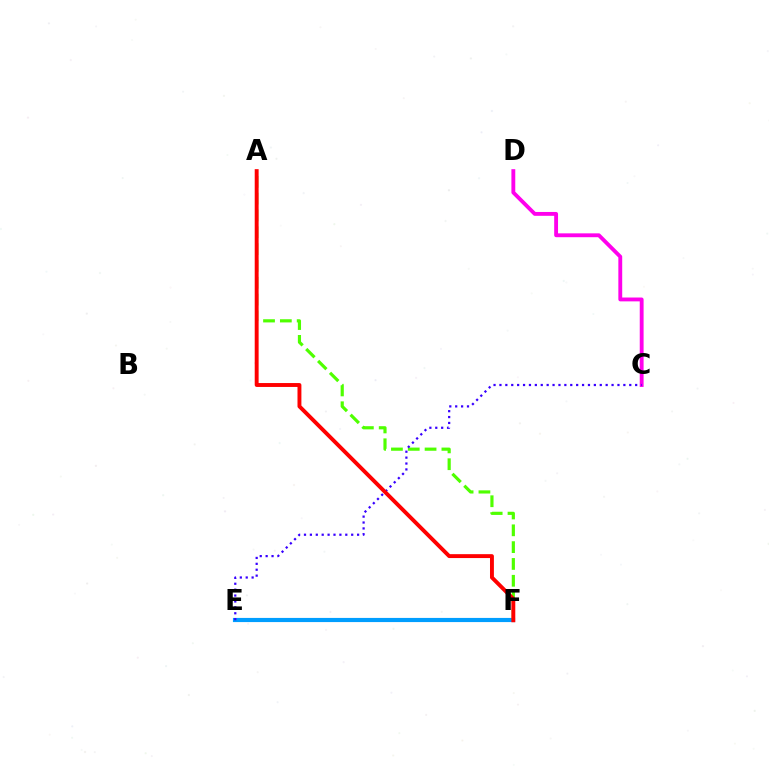{('E', 'F'): [{'color': '#00ff86', 'line_style': 'dotted', 'thickness': 1.86}, {'color': '#ffd500', 'line_style': 'solid', 'thickness': 2.64}, {'color': '#009eff', 'line_style': 'solid', 'thickness': 2.99}], ('C', 'D'): [{'color': '#ff00ed', 'line_style': 'solid', 'thickness': 2.77}], ('A', 'F'): [{'color': '#4fff00', 'line_style': 'dashed', 'thickness': 2.28}, {'color': '#ff0000', 'line_style': 'solid', 'thickness': 2.81}], ('C', 'E'): [{'color': '#3700ff', 'line_style': 'dotted', 'thickness': 1.6}]}